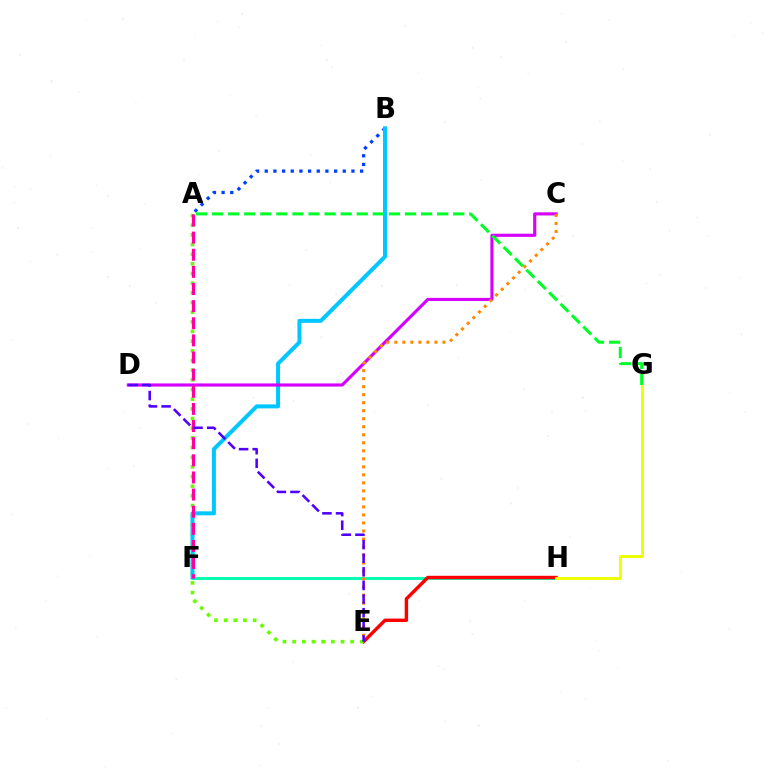{('F', 'H'): [{'color': '#00ffaf', 'line_style': 'solid', 'thickness': 2.08}], ('A', 'B'): [{'color': '#003fff', 'line_style': 'dotted', 'thickness': 2.36}], ('E', 'H'): [{'color': '#ff0000', 'line_style': 'solid', 'thickness': 2.46}], ('A', 'E'): [{'color': '#66ff00', 'line_style': 'dotted', 'thickness': 2.63}], ('B', 'F'): [{'color': '#00c7ff', 'line_style': 'solid', 'thickness': 2.89}], ('G', 'H'): [{'color': '#eeff00', 'line_style': 'solid', 'thickness': 2.1}], ('C', 'D'): [{'color': '#d600ff', 'line_style': 'solid', 'thickness': 2.26}], ('A', 'G'): [{'color': '#00ff27', 'line_style': 'dashed', 'thickness': 2.18}], ('C', 'E'): [{'color': '#ff8800', 'line_style': 'dotted', 'thickness': 2.18}], ('A', 'F'): [{'color': '#ff00a0', 'line_style': 'dashed', 'thickness': 2.33}], ('D', 'E'): [{'color': '#4f00ff', 'line_style': 'dashed', 'thickness': 1.85}]}